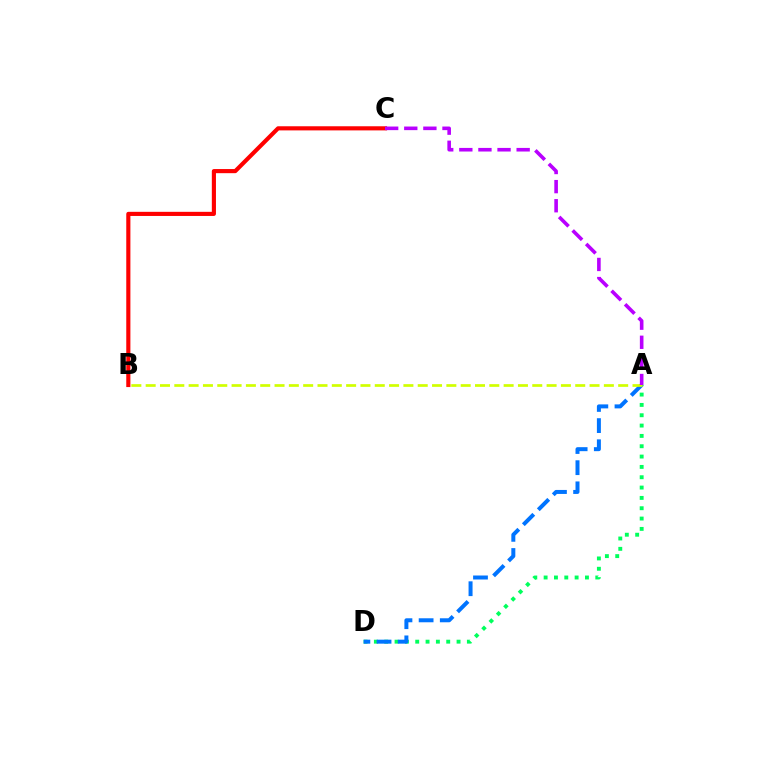{('A', 'D'): [{'color': '#00ff5c', 'line_style': 'dotted', 'thickness': 2.81}, {'color': '#0074ff', 'line_style': 'dashed', 'thickness': 2.87}], ('B', 'C'): [{'color': '#ff0000', 'line_style': 'solid', 'thickness': 2.97}], ('A', 'B'): [{'color': '#d1ff00', 'line_style': 'dashed', 'thickness': 1.95}], ('A', 'C'): [{'color': '#b900ff', 'line_style': 'dashed', 'thickness': 2.6}]}